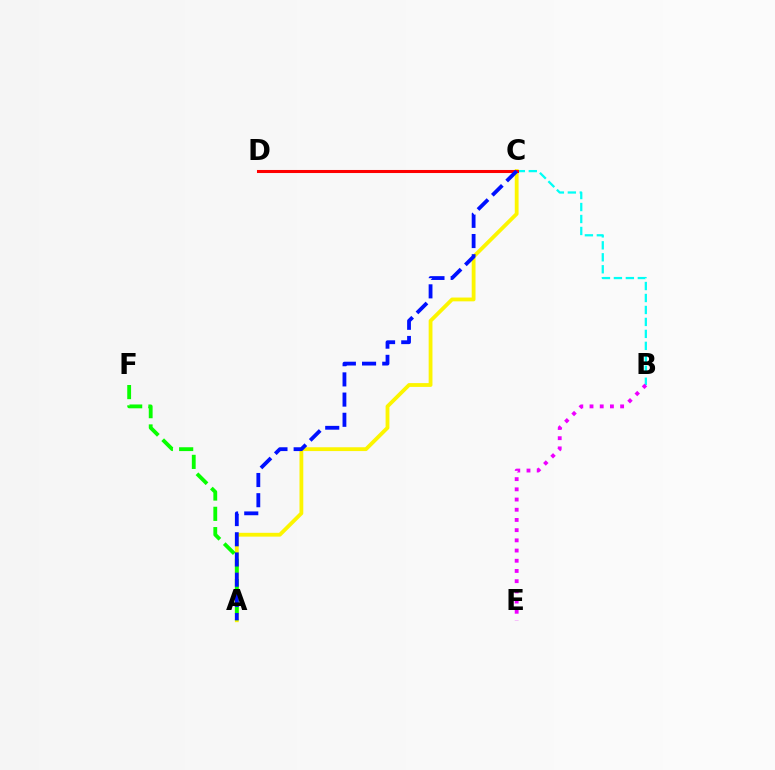{('B', 'C'): [{'color': '#00fff6', 'line_style': 'dashed', 'thickness': 1.63}], ('A', 'C'): [{'color': '#fcf500', 'line_style': 'solid', 'thickness': 2.74}, {'color': '#0010ff', 'line_style': 'dashed', 'thickness': 2.74}], ('A', 'F'): [{'color': '#08ff00', 'line_style': 'dashed', 'thickness': 2.76}], ('B', 'E'): [{'color': '#ee00ff', 'line_style': 'dotted', 'thickness': 2.77}], ('C', 'D'): [{'color': '#ff0000', 'line_style': 'solid', 'thickness': 2.2}]}